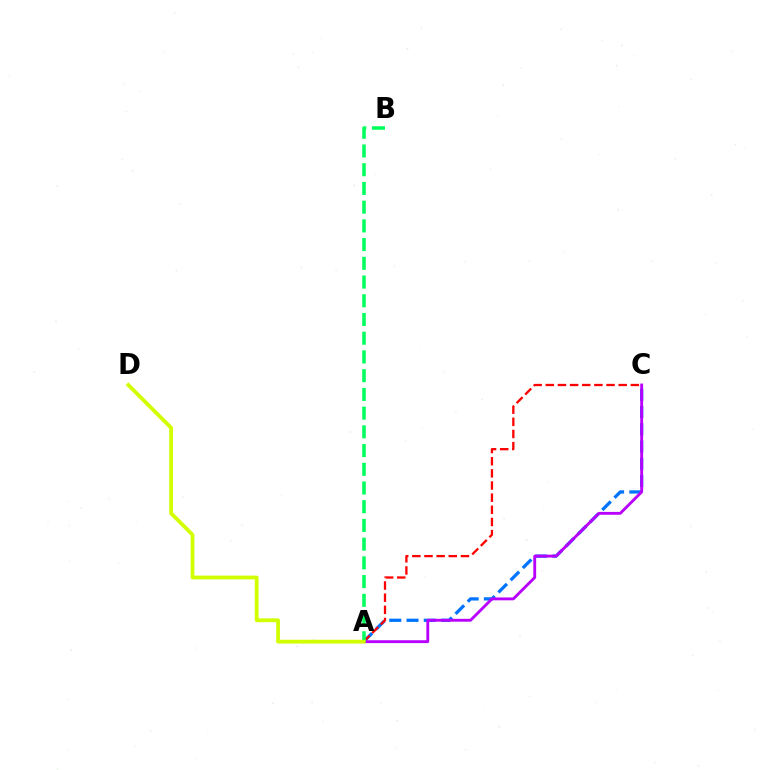{('A', 'C'): [{'color': '#0074ff', 'line_style': 'dashed', 'thickness': 2.34}, {'color': '#ff0000', 'line_style': 'dashed', 'thickness': 1.65}, {'color': '#b900ff', 'line_style': 'solid', 'thickness': 2.06}], ('A', 'B'): [{'color': '#00ff5c', 'line_style': 'dashed', 'thickness': 2.54}], ('A', 'D'): [{'color': '#d1ff00', 'line_style': 'solid', 'thickness': 2.74}]}